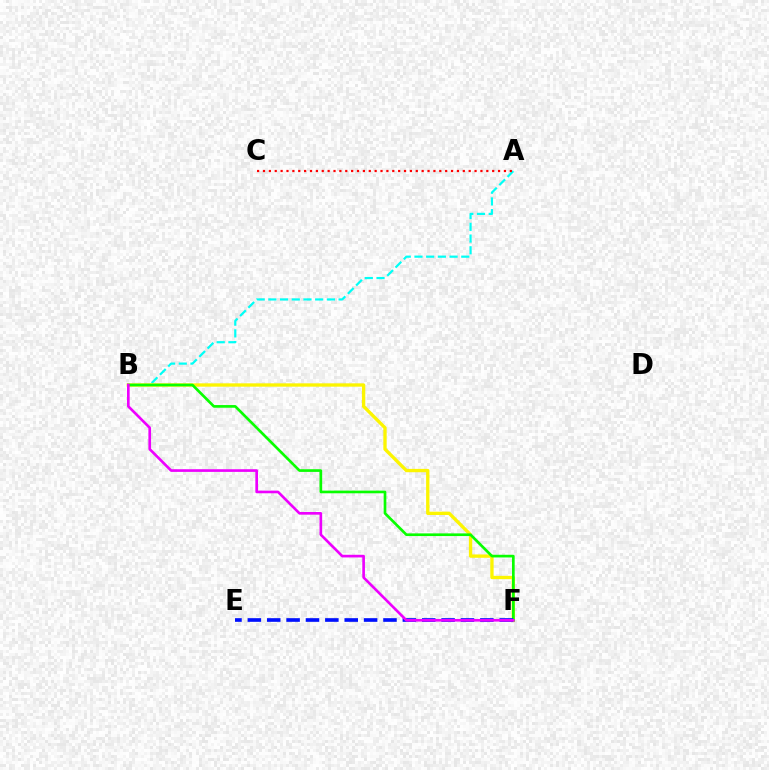{('A', 'B'): [{'color': '#00fff6', 'line_style': 'dashed', 'thickness': 1.59}], ('A', 'C'): [{'color': '#ff0000', 'line_style': 'dotted', 'thickness': 1.6}], ('B', 'F'): [{'color': '#fcf500', 'line_style': 'solid', 'thickness': 2.4}, {'color': '#08ff00', 'line_style': 'solid', 'thickness': 1.93}, {'color': '#ee00ff', 'line_style': 'solid', 'thickness': 1.92}], ('E', 'F'): [{'color': '#0010ff', 'line_style': 'dashed', 'thickness': 2.63}]}